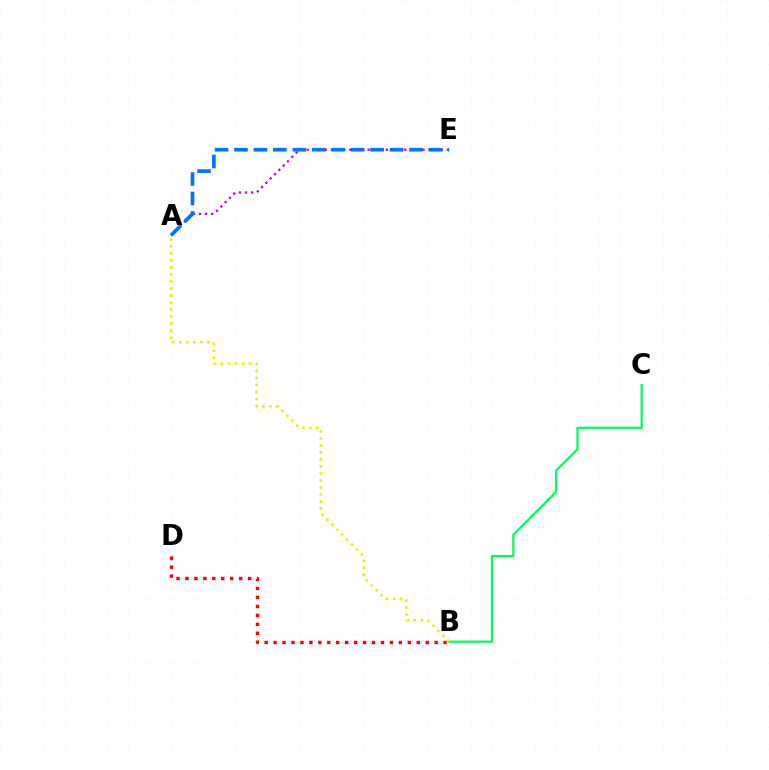{('B', 'C'): [{'color': '#00ff5c', 'line_style': 'solid', 'thickness': 1.62}], ('B', 'D'): [{'color': '#ff0000', 'line_style': 'dotted', 'thickness': 2.43}], ('A', 'E'): [{'color': '#b900ff', 'line_style': 'dotted', 'thickness': 1.66}, {'color': '#0074ff', 'line_style': 'dashed', 'thickness': 2.64}], ('A', 'B'): [{'color': '#d1ff00', 'line_style': 'dotted', 'thickness': 1.9}]}